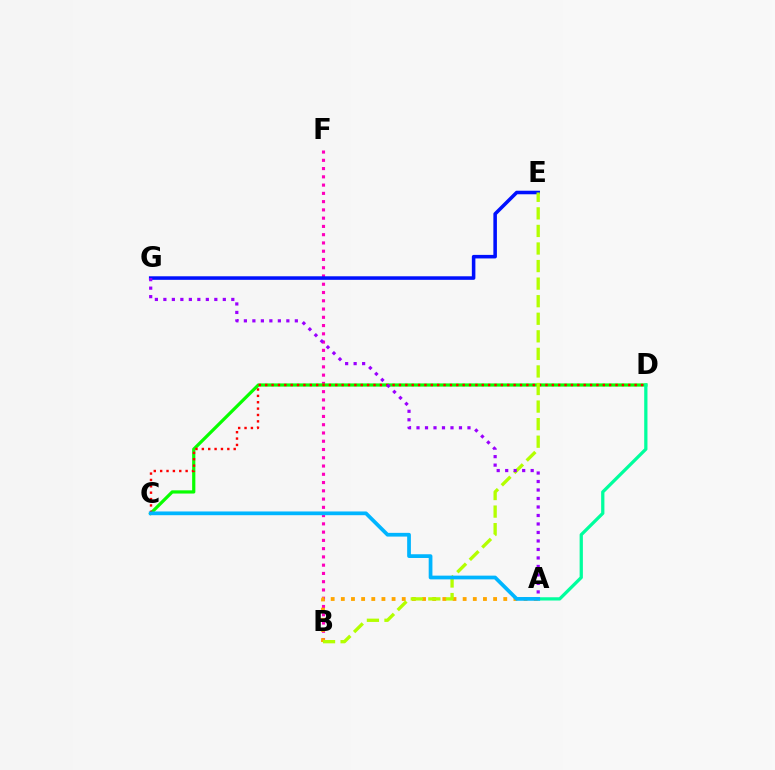{('B', 'F'): [{'color': '#ff00bd', 'line_style': 'dotted', 'thickness': 2.24}], ('C', 'D'): [{'color': '#08ff00', 'line_style': 'solid', 'thickness': 2.31}, {'color': '#ff0000', 'line_style': 'dotted', 'thickness': 1.73}], ('A', 'D'): [{'color': '#00ff9d', 'line_style': 'solid', 'thickness': 2.34}], ('A', 'B'): [{'color': '#ffa500', 'line_style': 'dotted', 'thickness': 2.76}], ('E', 'G'): [{'color': '#0010ff', 'line_style': 'solid', 'thickness': 2.55}], ('B', 'E'): [{'color': '#b3ff00', 'line_style': 'dashed', 'thickness': 2.39}], ('A', 'C'): [{'color': '#00b5ff', 'line_style': 'solid', 'thickness': 2.69}], ('A', 'G'): [{'color': '#9b00ff', 'line_style': 'dotted', 'thickness': 2.31}]}